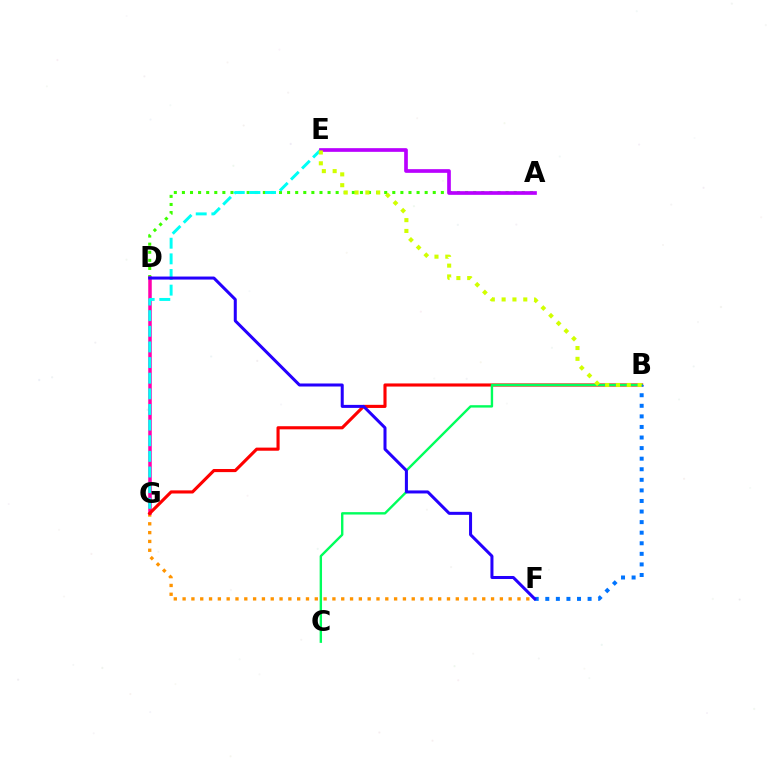{('F', 'G'): [{'color': '#ff9400', 'line_style': 'dotted', 'thickness': 2.39}], ('A', 'D'): [{'color': '#3dff00', 'line_style': 'dotted', 'thickness': 2.2}], ('D', 'G'): [{'color': '#ff00ac', 'line_style': 'solid', 'thickness': 2.53}], ('B', 'G'): [{'color': '#ff0000', 'line_style': 'solid', 'thickness': 2.25}], ('E', 'G'): [{'color': '#00fff6', 'line_style': 'dashed', 'thickness': 2.12}], ('B', 'C'): [{'color': '#00ff5c', 'line_style': 'solid', 'thickness': 1.72}], ('B', 'F'): [{'color': '#0074ff', 'line_style': 'dotted', 'thickness': 2.87}], ('A', 'E'): [{'color': '#b900ff', 'line_style': 'solid', 'thickness': 2.65}], ('D', 'F'): [{'color': '#2500ff', 'line_style': 'solid', 'thickness': 2.18}], ('B', 'E'): [{'color': '#d1ff00', 'line_style': 'dotted', 'thickness': 2.94}]}